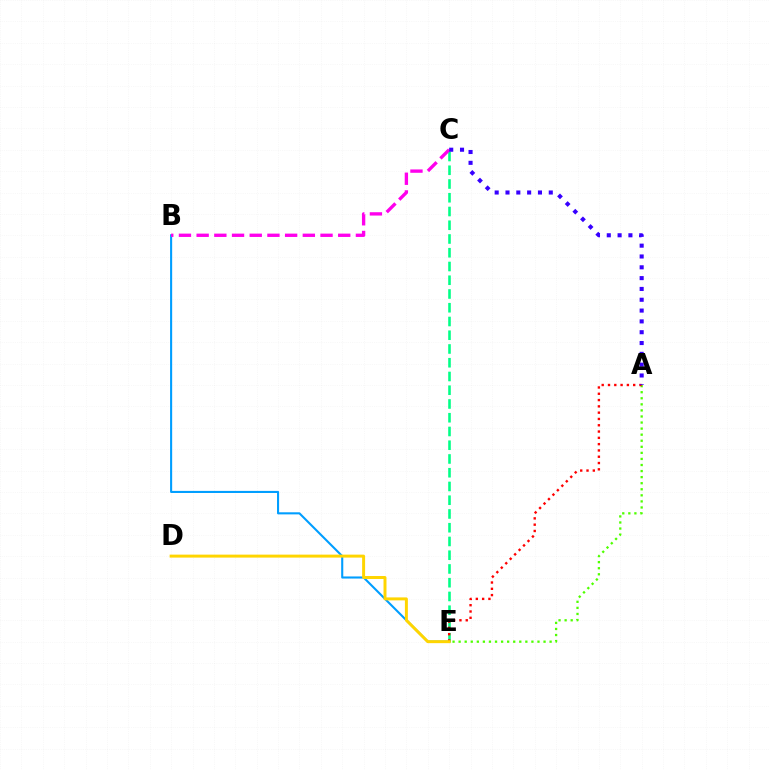{('B', 'E'): [{'color': '#009eff', 'line_style': 'solid', 'thickness': 1.51}], ('C', 'E'): [{'color': '#00ff86', 'line_style': 'dashed', 'thickness': 1.87}], ('B', 'C'): [{'color': '#ff00ed', 'line_style': 'dashed', 'thickness': 2.4}], ('A', 'E'): [{'color': '#4fff00', 'line_style': 'dotted', 'thickness': 1.65}, {'color': '#ff0000', 'line_style': 'dotted', 'thickness': 1.71}], ('D', 'E'): [{'color': '#ffd500', 'line_style': 'solid', 'thickness': 2.14}], ('A', 'C'): [{'color': '#3700ff', 'line_style': 'dotted', 'thickness': 2.94}]}